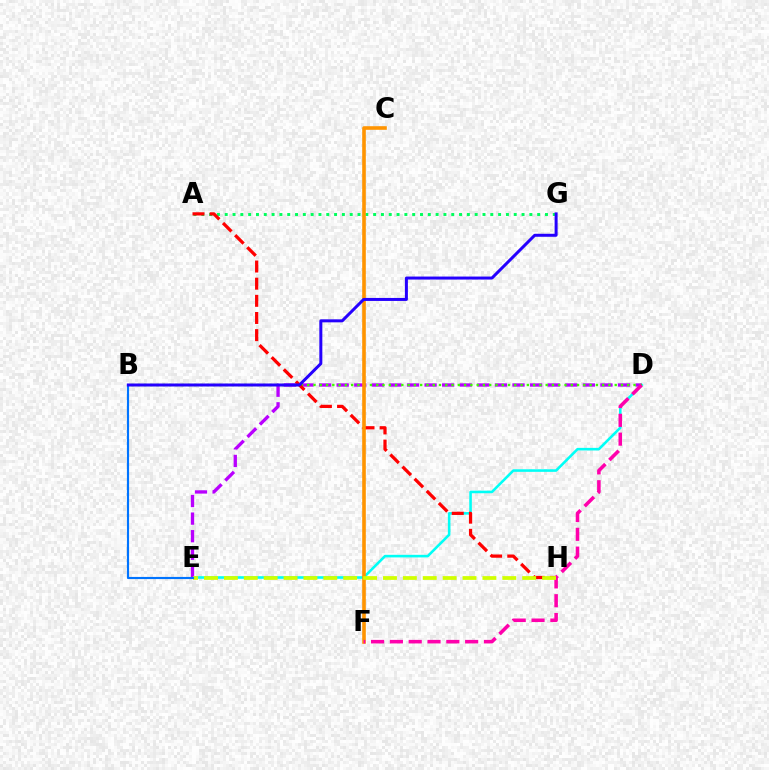{('A', 'G'): [{'color': '#00ff5c', 'line_style': 'dotted', 'thickness': 2.12}], ('D', 'E'): [{'color': '#00fff6', 'line_style': 'solid', 'thickness': 1.87}, {'color': '#b900ff', 'line_style': 'dashed', 'thickness': 2.39}], ('B', 'D'): [{'color': '#3dff00', 'line_style': 'dotted', 'thickness': 1.71}], ('A', 'H'): [{'color': '#ff0000', 'line_style': 'dashed', 'thickness': 2.33}], ('C', 'F'): [{'color': '#ff9400', 'line_style': 'solid', 'thickness': 2.6}], ('D', 'F'): [{'color': '#ff00ac', 'line_style': 'dashed', 'thickness': 2.56}], ('E', 'H'): [{'color': '#d1ff00', 'line_style': 'dashed', 'thickness': 2.7}], ('B', 'E'): [{'color': '#0074ff', 'line_style': 'solid', 'thickness': 1.55}], ('B', 'G'): [{'color': '#2500ff', 'line_style': 'solid', 'thickness': 2.16}]}